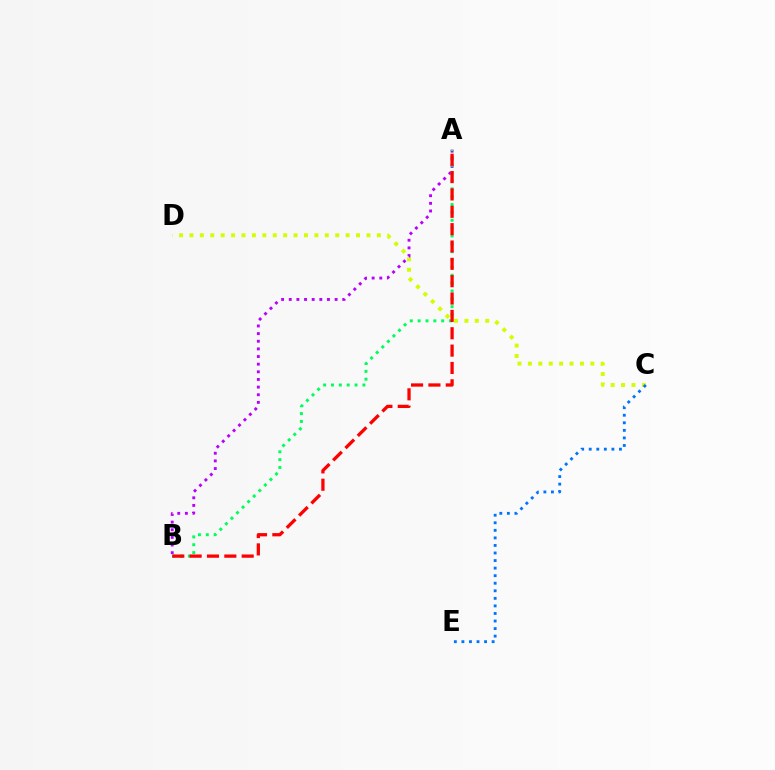{('C', 'D'): [{'color': '#d1ff00', 'line_style': 'dotted', 'thickness': 2.83}], ('C', 'E'): [{'color': '#0074ff', 'line_style': 'dotted', 'thickness': 2.05}], ('A', 'B'): [{'color': '#b900ff', 'line_style': 'dotted', 'thickness': 2.08}, {'color': '#00ff5c', 'line_style': 'dotted', 'thickness': 2.13}, {'color': '#ff0000', 'line_style': 'dashed', 'thickness': 2.36}]}